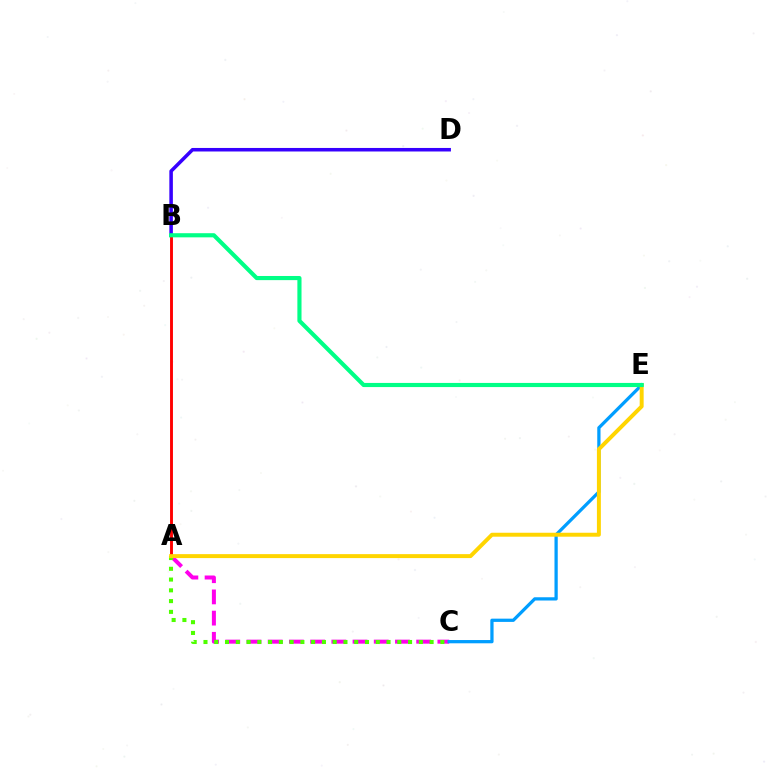{('A', 'C'): [{'color': '#ff00ed', 'line_style': 'dashed', 'thickness': 2.88}, {'color': '#4fff00', 'line_style': 'dotted', 'thickness': 2.93}], ('B', 'D'): [{'color': '#3700ff', 'line_style': 'solid', 'thickness': 2.54}], ('C', 'E'): [{'color': '#009eff', 'line_style': 'solid', 'thickness': 2.34}], ('A', 'B'): [{'color': '#ff0000', 'line_style': 'solid', 'thickness': 2.09}], ('A', 'E'): [{'color': '#ffd500', 'line_style': 'solid', 'thickness': 2.85}], ('B', 'E'): [{'color': '#00ff86', 'line_style': 'solid', 'thickness': 2.98}]}